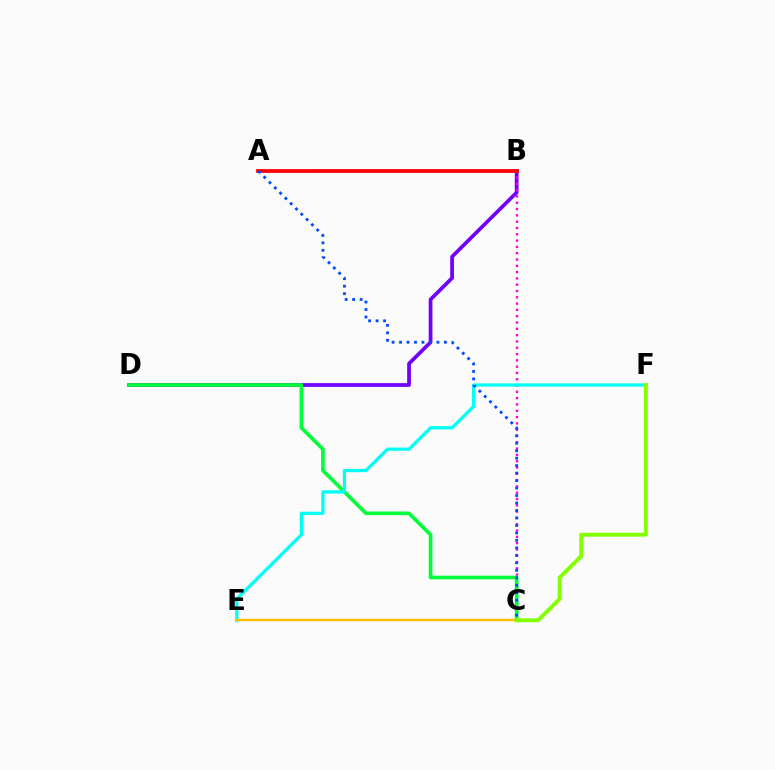{('B', 'D'): [{'color': '#7200ff', 'line_style': 'solid', 'thickness': 2.69}], ('B', 'C'): [{'color': '#ff00cf', 'line_style': 'dotted', 'thickness': 1.71}], ('C', 'D'): [{'color': '#00ff39', 'line_style': 'solid', 'thickness': 2.63}], ('A', 'B'): [{'color': '#ff0000', 'line_style': 'solid', 'thickness': 2.71}], ('E', 'F'): [{'color': '#00fff6', 'line_style': 'solid', 'thickness': 2.35}], ('A', 'C'): [{'color': '#004bff', 'line_style': 'dotted', 'thickness': 2.03}], ('C', 'E'): [{'color': '#ffbd00', 'line_style': 'solid', 'thickness': 1.75}], ('C', 'F'): [{'color': '#84ff00', 'line_style': 'solid', 'thickness': 2.8}]}